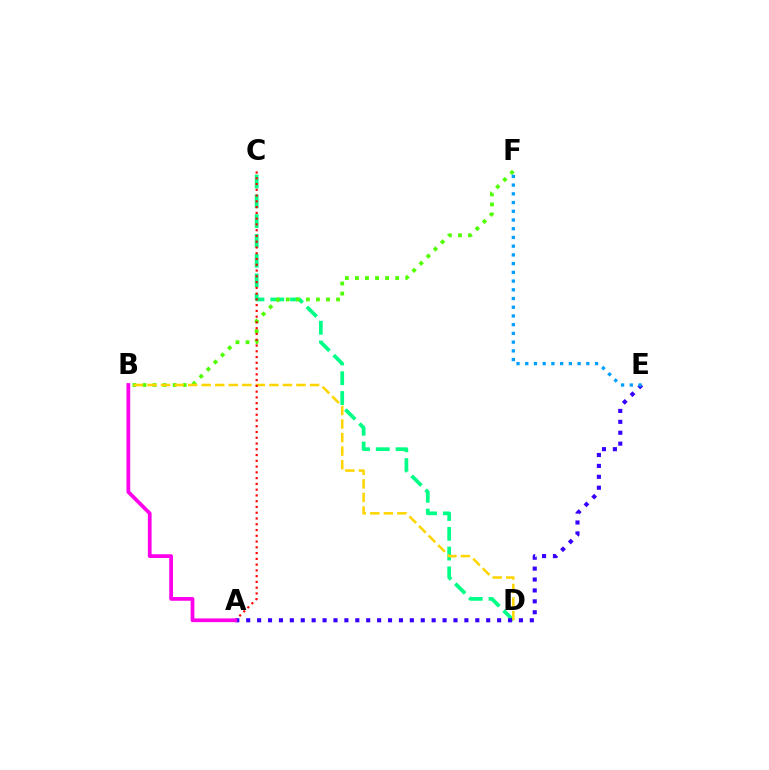{('C', 'D'): [{'color': '#00ff86', 'line_style': 'dashed', 'thickness': 2.69}], ('B', 'F'): [{'color': '#4fff00', 'line_style': 'dotted', 'thickness': 2.73}], ('B', 'D'): [{'color': '#ffd500', 'line_style': 'dashed', 'thickness': 1.84}], ('A', 'C'): [{'color': '#ff0000', 'line_style': 'dotted', 'thickness': 1.57}], ('A', 'E'): [{'color': '#3700ff', 'line_style': 'dotted', 'thickness': 2.96}], ('E', 'F'): [{'color': '#009eff', 'line_style': 'dotted', 'thickness': 2.37}], ('A', 'B'): [{'color': '#ff00ed', 'line_style': 'solid', 'thickness': 2.7}]}